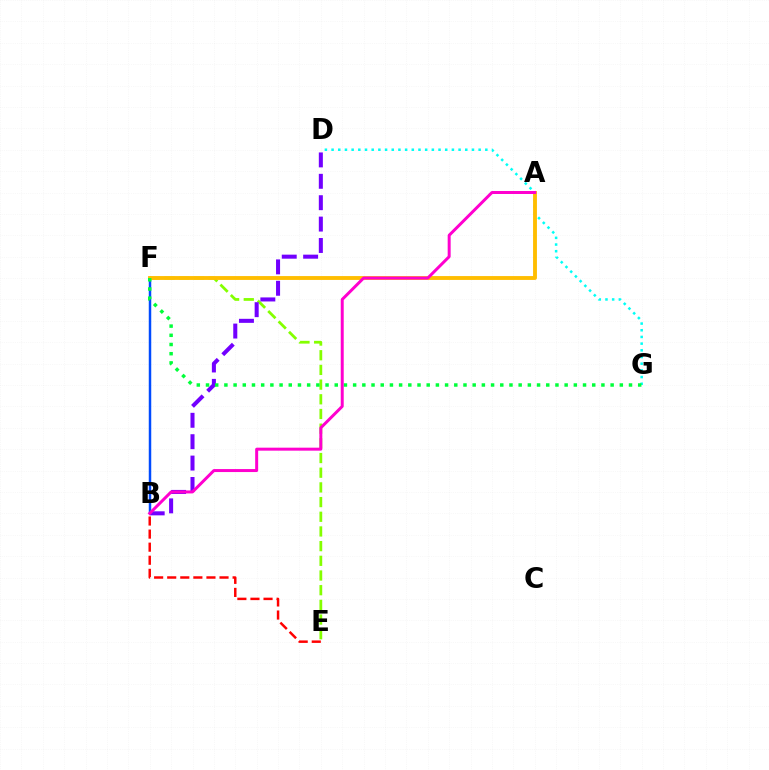{('B', 'F'): [{'color': '#004bff', 'line_style': 'solid', 'thickness': 1.78}], ('B', 'E'): [{'color': '#ff0000', 'line_style': 'dashed', 'thickness': 1.78}], ('E', 'F'): [{'color': '#84ff00', 'line_style': 'dashed', 'thickness': 1.99}], ('D', 'G'): [{'color': '#00fff6', 'line_style': 'dotted', 'thickness': 1.82}], ('B', 'D'): [{'color': '#7200ff', 'line_style': 'dashed', 'thickness': 2.91}], ('A', 'F'): [{'color': '#ffbd00', 'line_style': 'solid', 'thickness': 2.78}], ('F', 'G'): [{'color': '#00ff39', 'line_style': 'dotted', 'thickness': 2.5}], ('A', 'B'): [{'color': '#ff00cf', 'line_style': 'solid', 'thickness': 2.15}]}